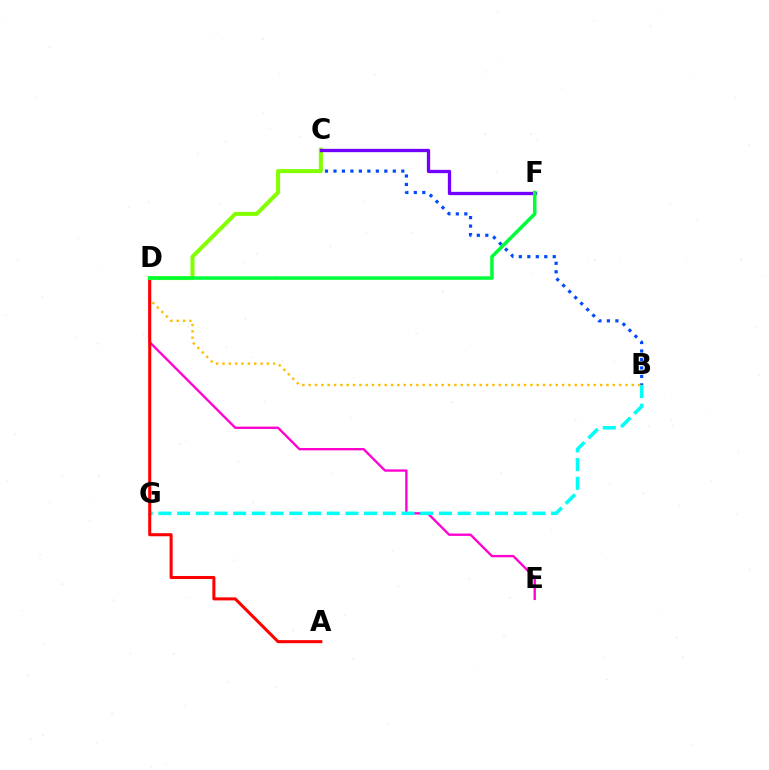{('D', 'E'): [{'color': '#ff00cf', 'line_style': 'solid', 'thickness': 1.69}], ('B', 'G'): [{'color': '#00fff6', 'line_style': 'dashed', 'thickness': 2.54}], ('B', 'C'): [{'color': '#004bff', 'line_style': 'dotted', 'thickness': 2.3}], ('B', 'D'): [{'color': '#ffbd00', 'line_style': 'dotted', 'thickness': 1.72}], ('A', 'D'): [{'color': '#ff0000', 'line_style': 'solid', 'thickness': 2.2}], ('C', 'D'): [{'color': '#84ff00', 'line_style': 'solid', 'thickness': 2.9}], ('C', 'F'): [{'color': '#7200ff', 'line_style': 'solid', 'thickness': 2.37}], ('D', 'F'): [{'color': '#00ff39', 'line_style': 'solid', 'thickness': 2.53}]}